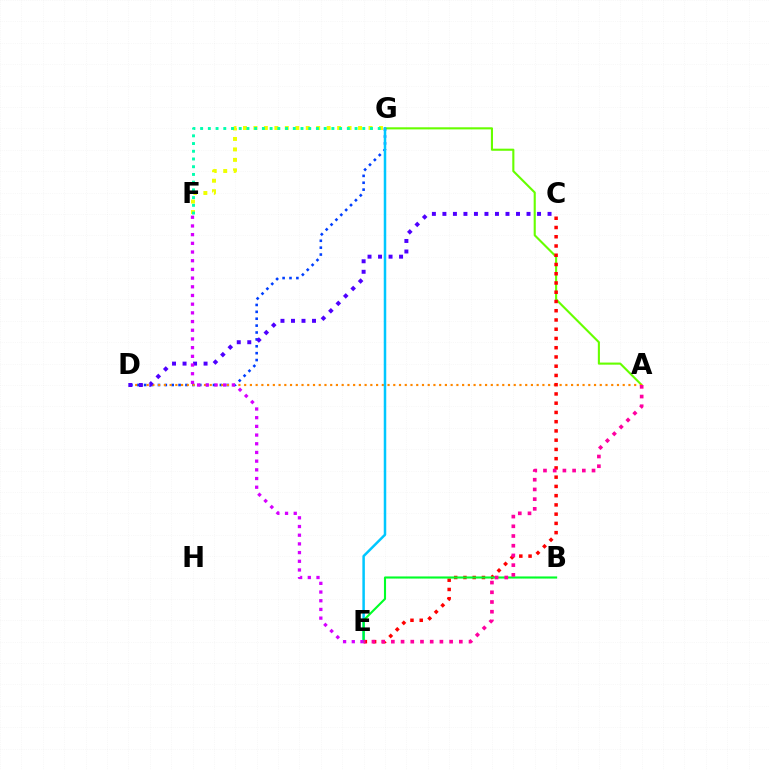{('A', 'G'): [{'color': '#66ff00', 'line_style': 'solid', 'thickness': 1.52}], ('D', 'G'): [{'color': '#003fff', 'line_style': 'dotted', 'thickness': 1.87}], ('F', 'G'): [{'color': '#eeff00', 'line_style': 'dotted', 'thickness': 2.84}, {'color': '#00ffaf', 'line_style': 'dotted', 'thickness': 2.1}], ('A', 'D'): [{'color': '#ff8800', 'line_style': 'dotted', 'thickness': 1.56}], ('C', 'D'): [{'color': '#4f00ff', 'line_style': 'dotted', 'thickness': 2.86}], ('C', 'E'): [{'color': '#ff0000', 'line_style': 'dotted', 'thickness': 2.51}], ('E', 'G'): [{'color': '#00c7ff', 'line_style': 'solid', 'thickness': 1.8}], ('B', 'E'): [{'color': '#00ff27', 'line_style': 'solid', 'thickness': 1.52}], ('A', 'E'): [{'color': '#ff00a0', 'line_style': 'dotted', 'thickness': 2.64}], ('E', 'F'): [{'color': '#d600ff', 'line_style': 'dotted', 'thickness': 2.36}]}